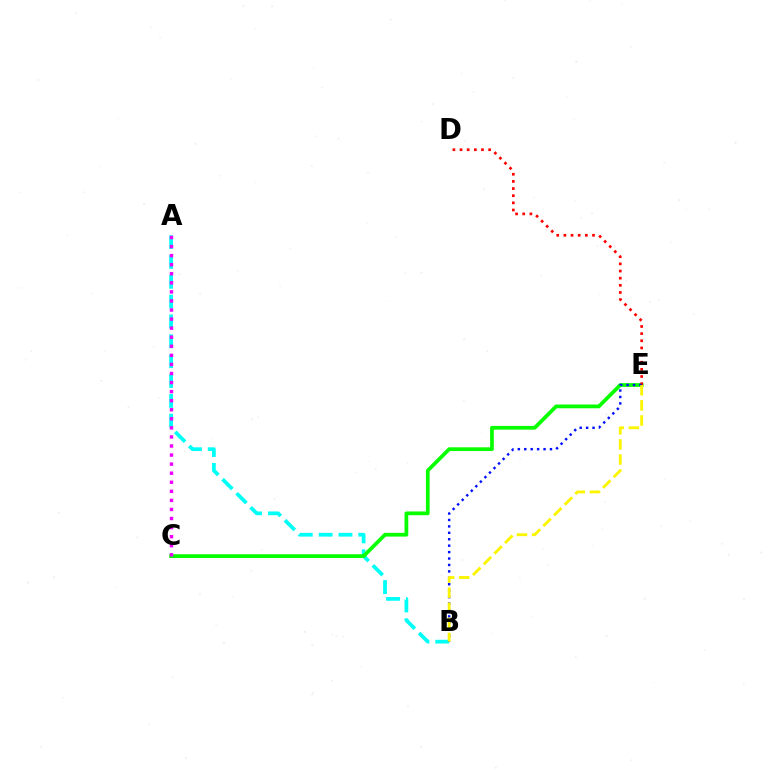{('A', 'B'): [{'color': '#00fff6', 'line_style': 'dashed', 'thickness': 2.7}], ('C', 'E'): [{'color': '#08ff00', 'line_style': 'solid', 'thickness': 2.69}], ('A', 'C'): [{'color': '#ee00ff', 'line_style': 'dotted', 'thickness': 2.46}], ('D', 'E'): [{'color': '#ff0000', 'line_style': 'dotted', 'thickness': 1.94}], ('B', 'E'): [{'color': '#0010ff', 'line_style': 'dotted', 'thickness': 1.75}, {'color': '#fcf500', 'line_style': 'dashed', 'thickness': 2.05}]}